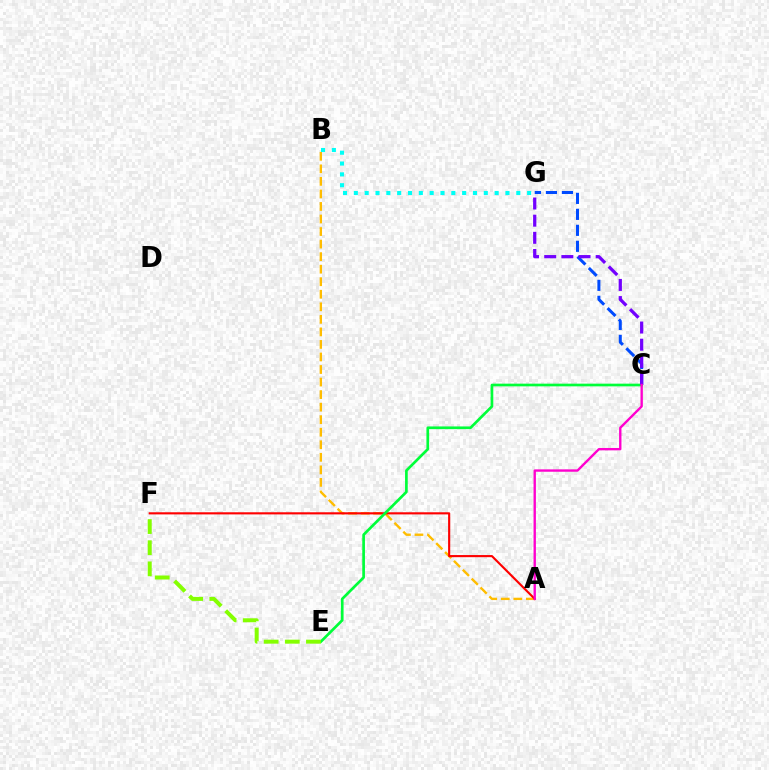{('A', 'B'): [{'color': '#ffbd00', 'line_style': 'dashed', 'thickness': 1.7}], ('A', 'F'): [{'color': '#ff0000', 'line_style': 'solid', 'thickness': 1.53}], ('C', 'E'): [{'color': '#00ff39', 'line_style': 'solid', 'thickness': 1.93}], ('C', 'G'): [{'color': '#004bff', 'line_style': 'dashed', 'thickness': 2.17}, {'color': '#7200ff', 'line_style': 'dashed', 'thickness': 2.33}], ('A', 'C'): [{'color': '#ff00cf', 'line_style': 'solid', 'thickness': 1.7}], ('E', 'F'): [{'color': '#84ff00', 'line_style': 'dashed', 'thickness': 2.87}], ('B', 'G'): [{'color': '#00fff6', 'line_style': 'dotted', 'thickness': 2.94}]}